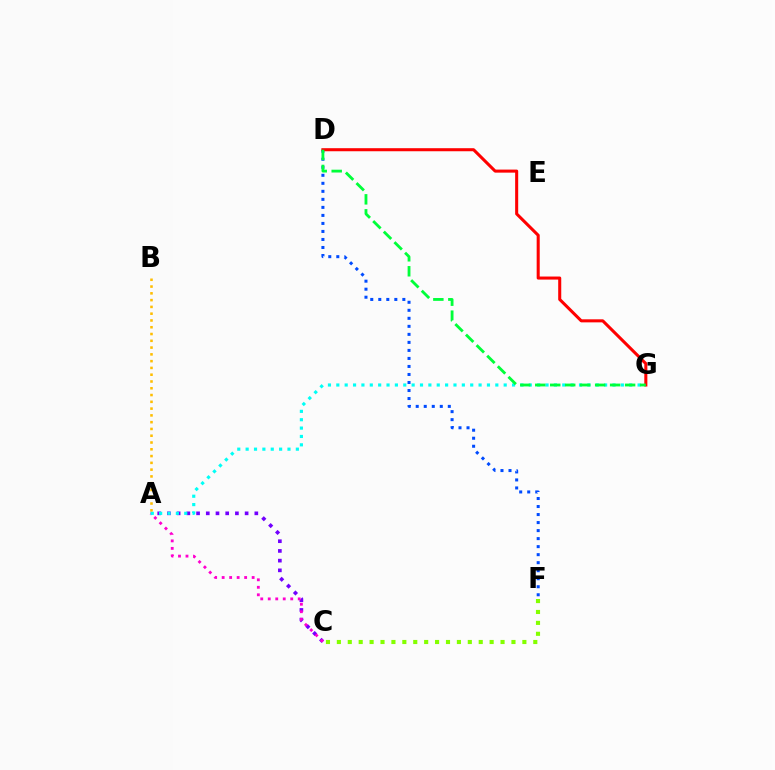{('A', 'C'): [{'color': '#7200ff', 'line_style': 'dotted', 'thickness': 2.64}, {'color': '#ff00cf', 'line_style': 'dotted', 'thickness': 2.04}], ('D', 'F'): [{'color': '#004bff', 'line_style': 'dotted', 'thickness': 2.18}], ('C', 'F'): [{'color': '#84ff00', 'line_style': 'dotted', 'thickness': 2.96}], ('A', 'G'): [{'color': '#00fff6', 'line_style': 'dotted', 'thickness': 2.27}], ('D', 'G'): [{'color': '#ff0000', 'line_style': 'solid', 'thickness': 2.2}, {'color': '#00ff39', 'line_style': 'dashed', 'thickness': 2.03}], ('A', 'B'): [{'color': '#ffbd00', 'line_style': 'dotted', 'thickness': 1.84}]}